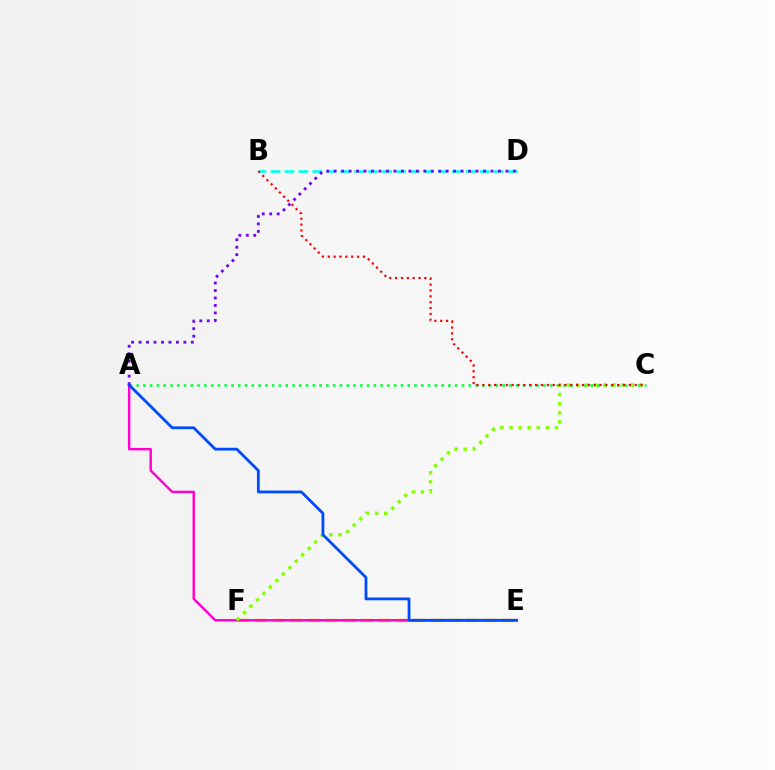{('A', 'C'): [{'color': '#00ff39', 'line_style': 'dotted', 'thickness': 1.84}], ('B', 'D'): [{'color': '#00fff6', 'line_style': 'dashed', 'thickness': 1.9}], ('E', 'F'): [{'color': '#ffbd00', 'line_style': 'dashed', 'thickness': 2.39}], ('A', 'D'): [{'color': '#7200ff', 'line_style': 'dotted', 'thickness': 2.03}], ('A', 'E'): [{'color': '#ff00cf', 'line_style': 'solid', 'thickness': 1.76}, {'color': '#004bff', 'line_style': 'solid', 'thickness': 2.02}], ('C', 'F'): [{'color': '#84ff00', 'line_style': 'dotted', 'thickness': 2.48}], ('B', 'C'): [{'color': '#ff0000', 'line_style': 'dotted', 'thickness': 1.59}]}